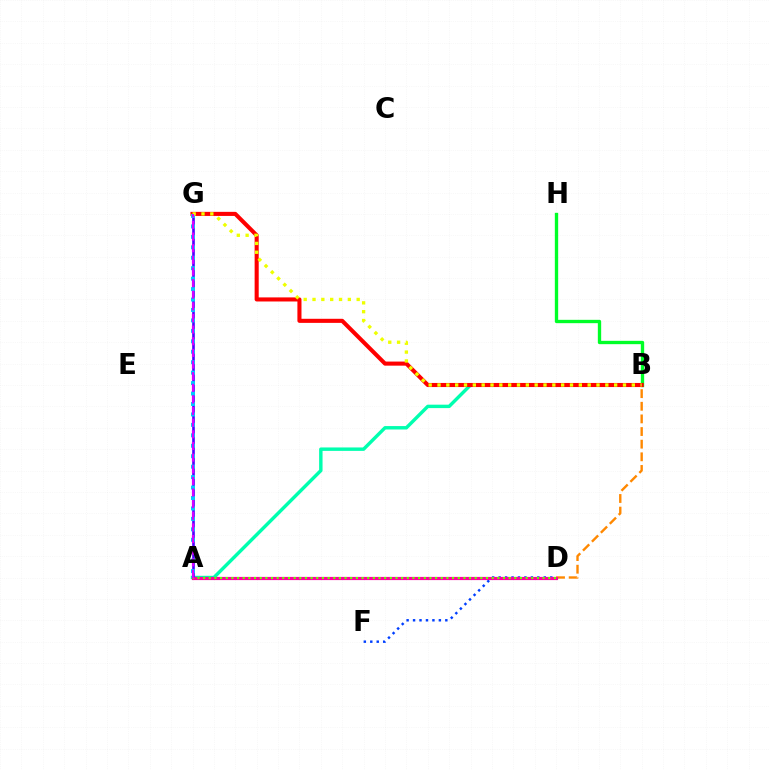{('B', 'D'): [{'color': '#ff8800', 'line_style': 'dashed', 'thickness': 1.72}], ('A', 'B'): [{'color': '#00ffaf', 'line_style': 'solid', 'thickness': 2.47}], ('B', 'H'): [{'color': '#00ff27', 'line_style': 'solid', 'thickness': 2.4}], ('A', 'G'): [{'color': '#4f00ff', 'line_style': 'solid', 'thickness': 1.9}, {'color': '#00c7ff', 'line_style': 'dotted', 'thickness': 2.84}, {'color': '#d600ff', 'line_style': 'dashed', 'thickness': 1.58}], ('B', 'G'): [{'color': '#ff0000', 'line_style': 'solid', 'thickness': 2.94}, {'color': '#eeff00', 'line_style': 'dotted', 'thickness': 2.4}], ('D', 'F'): [{'color': '#003fff', 'line_style': 'dotted', 'thickness': 1.75}], ('A', 'D'): [{'color': '#ff00a0', 'line_style': 'solid', 'thickness': 2.29}, {'color': '#66ff00', 'line_style': 'dotted', 'thickness': 1.54}]}